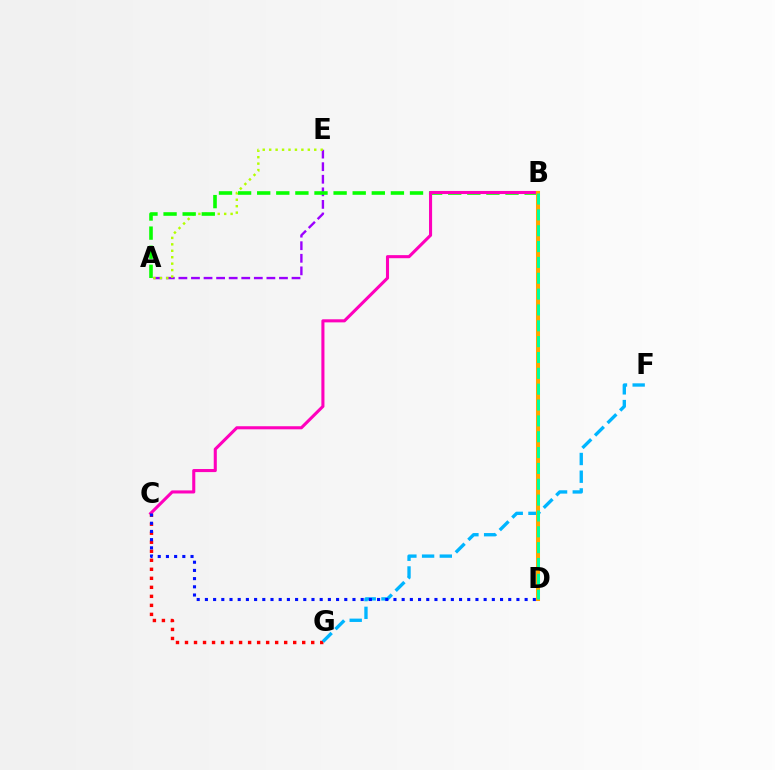{('C', 'G'): [{'color': '#ff0000', 'line_style': 'dotted', 'thickness': 2.45}], ('F', 'G'): [{'color': '#00b5ff', 'line_style': 'dashed', 'thickness': 2.41}], ('A', 'E'): [{'color': '#9b00ff', 'line_style': 'dashed', 'thickness': 1.71}, {'color': '#b3ff00', 'line_style': 'dotted', 'thickness': 1.75}], ('A', 'B'): [{'color': '#08ff00', 'line_style': 'dashed', 'thickness': 2.6}], ('B', 'C'): [{'color': '#ff00bd', 'line_style': 'solid', 'thickness': 2.22}], ('B', 'D'): [{'color': '#ffa500', 'line_style': 'solid', 'thickness': 2.91}, {'color': '#00ff9d', 'line_style': 'dashed', 'thickness': 2.15}], ('C', 'D'): [{'color': '#0010ff', 'line_style': 'dotted', 'thickness': 2.23}]}